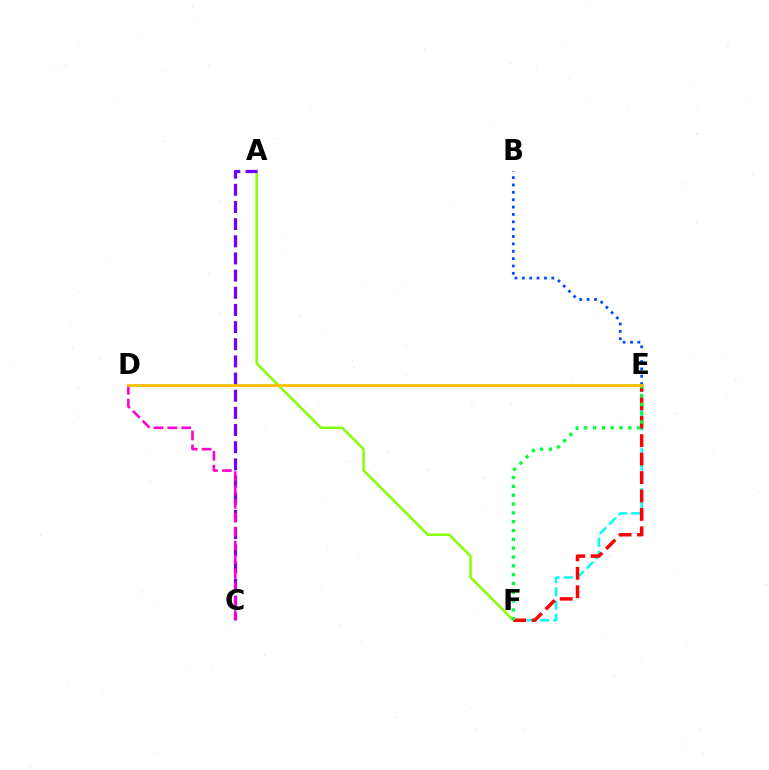{('A', 'F'): [{'color': '#84ff00', 'line_style': 'solid', 'thickness': 1.76}], ('A', 'C'): [{'color': '#7200ff', 'line_style': 'dashed', 'thickness': 2.33}], ('E', 'F'): [{'color': '#00fff6', 'line_style': 'dashed', 'thickness': 1.81}, {'color': '#ff0000', 'line_style': 'dashed', 'thickness': 2.5}, {'color': '#00ff39', 'line_style': 'dotted', 'thickness': 2.4}], ('C', 'D'): [{'color': '#ff00cf', 'line_style': 'dashed', 'thickness': 1.89}], ('B', 'E'): [{'color': '#004bff', 'line_style': 'dotted', 'thickness': 2.0}], ('D', 'E'): [{'color': '#ffbd00', 'line_style': 'solid', 'thickness': 1.98}]}